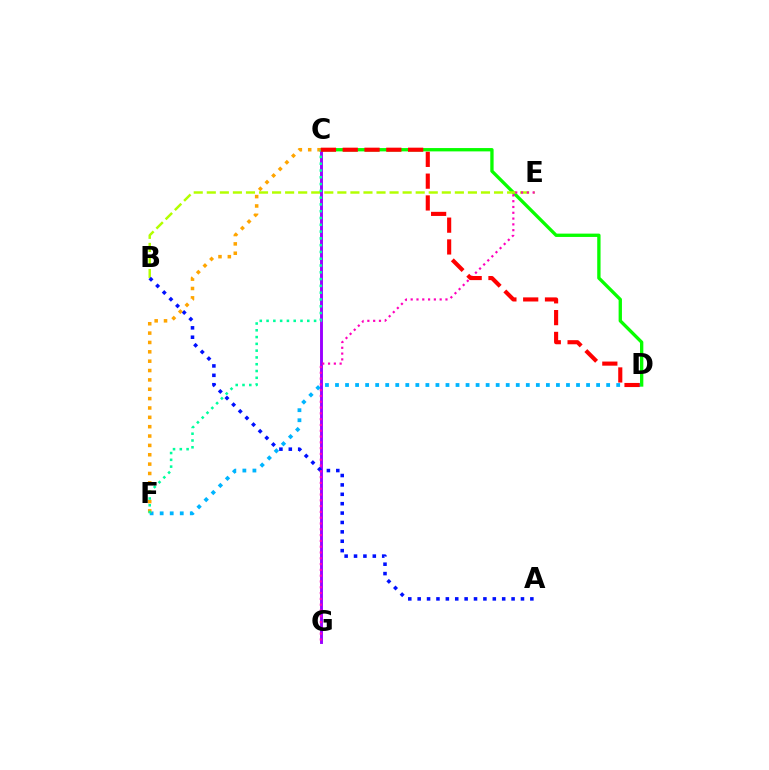{('C', 'D'): [{'color': '#08ff00', 'line_style': 'solid', 'thickness': 2.4}, {'color': '#ff0000', 'line_style': 'dashed', 'thickness': 2.96}], ('D', 'F'): [{'color': '#00b5ff', 'line_style': 'dotted', 'thickness': 2.73}], ('B', 'E'): [{'color': '#b3ff00', 'line_style': 'dashed', 'thickness': 1.77}], ('C', 'G'): [{'color': '#9b00ff', 'line_style': 'solid', 'thickness': 2.09}], ('A', 'B'): [{'color': '#0010ff', 'line_style': 'dotted', 'thickness': 2.55}], ('E', 'G'): [{'color': '#ff00bd', 'line_style': 'dotted', 'thickness': 1.58}], ('C', 'F'): [{'color': '#ffa500', 'line_style': 'dotted', 'thickness': 2.54}, {'color': '#00ff9d', 'line_style': 'dotted', 'thickness': 1.84}]}